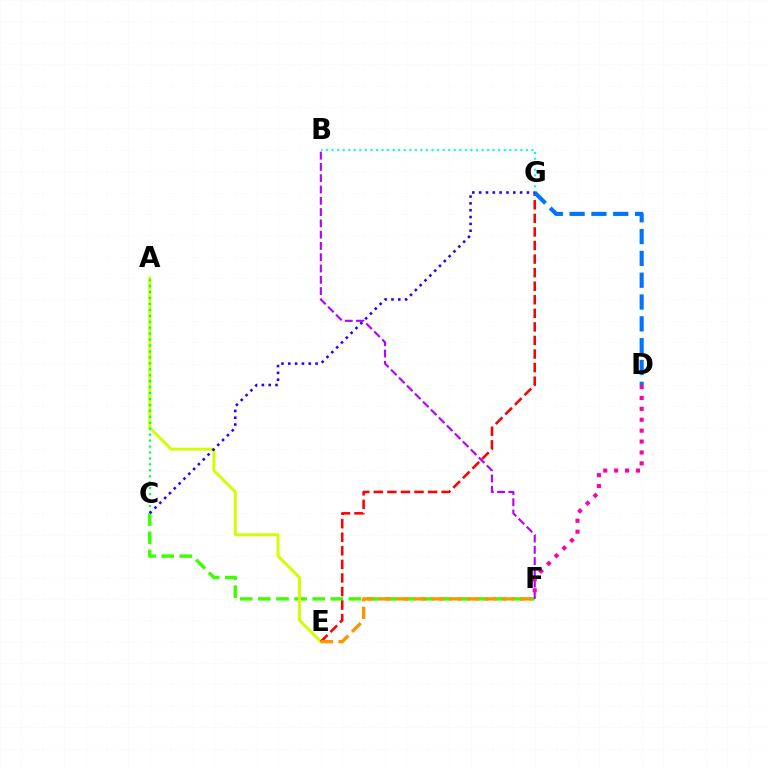{('B', 'G'): [{'color': '#00fff6', 'line_style': 'dotted', 'thickness': 1.51}], ('C', 'F'): [{'color': '#3dff00', 'line_style': 'dashed', 'thickness': 2.46}], ('A', 'E'): [{'color': '#d1ff00', 'line_style': 'solid', 'thickness': 2.13}], ('E', 'G'): [{'color': '#ff0000', 'line_style': 'dashed', 'thickness': 1.84}], ('D', 'G'): [{'color': '#0074ff', 'line_style': 'dashed', 'thickness': 2.96}], ('B', 'F'): [{'color': '#b900ff', 'line_style': 'dashed', 'thickness': 1.53}], ('D', 'F'): [{'color': '#ff00ac', 'line_style': 'dotted', 'thickness': 2.96}], ('A', 'C'): [{'color': '#00ff5c', 'line_style': 'dotted', 'thickness': 1.61}], ('E', 'F'): [{'color': '#ff9400', 'line_style': 'dashed', 'thickness': 2.4}], ('C', 'G'): [{'color': '#2500ff', 'line_style': 'dotted', 'thickness': 1.86}]}